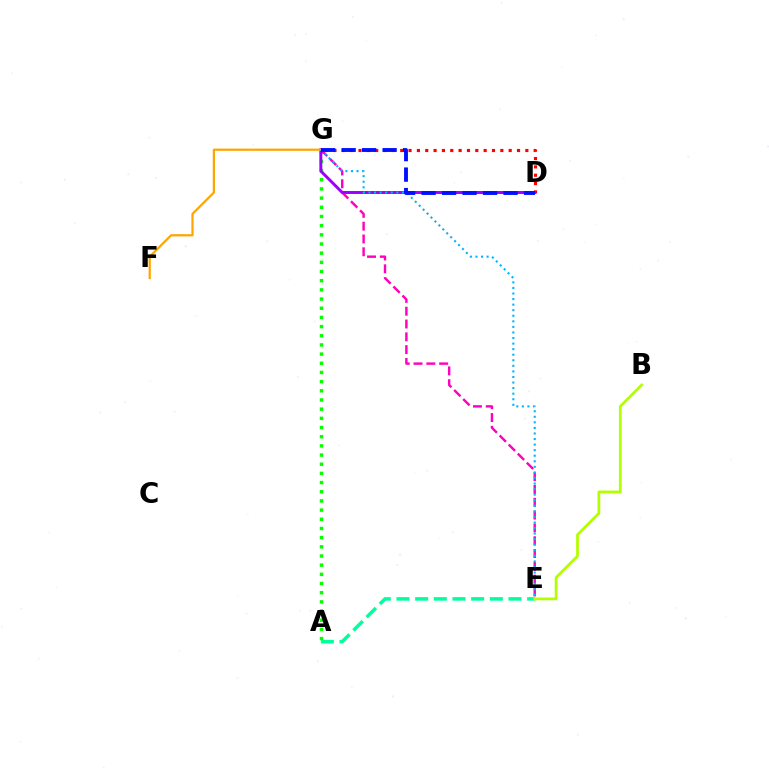{('D', 'G'): [{'color': '#ff0000', 'line_style': 'dotted', 'thickness': 2.27}, {'color': '#9b00ff', 'line_style': 'solid', 'thickness': 2.11}, {'color': '#0010ff', 'line_style': 'dashed', 'thickness': 2.78}], ('A', 'G'): [{'color': '#08ff00', 'line_style': 'dotted', 'thickness': 2.49}], ('A', 'E'): [{'color': '#00ff9d', 'line_style': 'dashed', 'thickness': 2.54}], ('E', 'G'): [{'color': '#ff00bd', 'line_style': 'dashed', 'thickness': 1.74}, {'color': '#00b5ff', 'line_style': 'dotted', 'thickness': 1.51}], ('F', 'G'): [{'color': '#ffa500', 'line_style': 'solid', 'thickness': 1.6}], ('B', 'E'): [{'color': '#b3ff00', 'line_style': 'solid', 'thickness': 1.98}]}